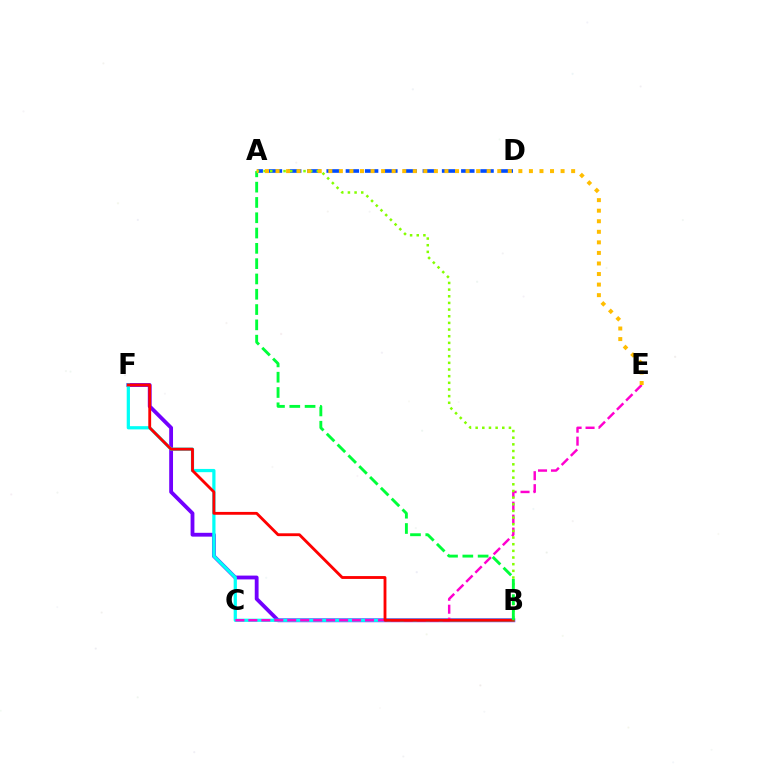{('B', 'F'): [{'color': '#7200ff', 'line_style': 'solid', 'thickness': 2.75}, {'color': '#00fff6', 'line_style': 'solid', 'thickness': 2.33}, {'color': '#ff0000', 'line_style': 'solid', 'thickness': 2.05}], ('A', 'D'): [{'color': '#004bff', 'line_style': 'dashed', 'thickness': 2.61}], ('C', 'E'): [{'color': '#ff00cf', 'line_style': 'dashed', 'thickness': 1.76}], ('A', 'B'): [{'color': '#84ff00', 'line_style': 'dotted', 'thickness': 1.81}, {'color': '#00ff39', 'line_style': 'dashed', 'thickness': 2.08}], ('A', 'E'): [{'color': '#ffbd00', 'line_style': 'dotted', 'thickness': 2.87}]}